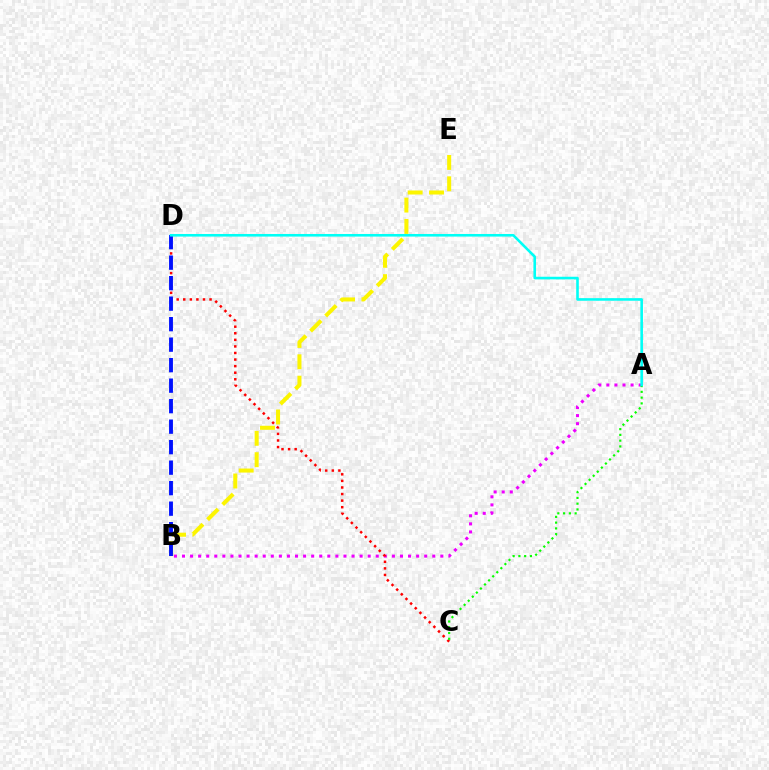{('B', 'E'): [{'color': '#fcf500', 'line_style': 'dashed', 'thickness': 2.9}], ('A', 'B'): [{'color': '#ee00ff', 'line_style': 'dotted', 'thickness': 2.19}], ('C', 'D'): [{'color': '#ff0000', 'line_style': 'dotted', 'thickness': 1.79}], ('B', 'D'): [{'color': '#0010ff', 'line_style': 'dashed', 'thickness': 2.78}], ('A', 'C'): [{'color': '#08ff00', 'line_style': 'dotted', 'thickness': 1.57}], ('A', 'D'): [{'color': '#00fff6', 'line_style': 'solid', 'thickness': 1.87}]}